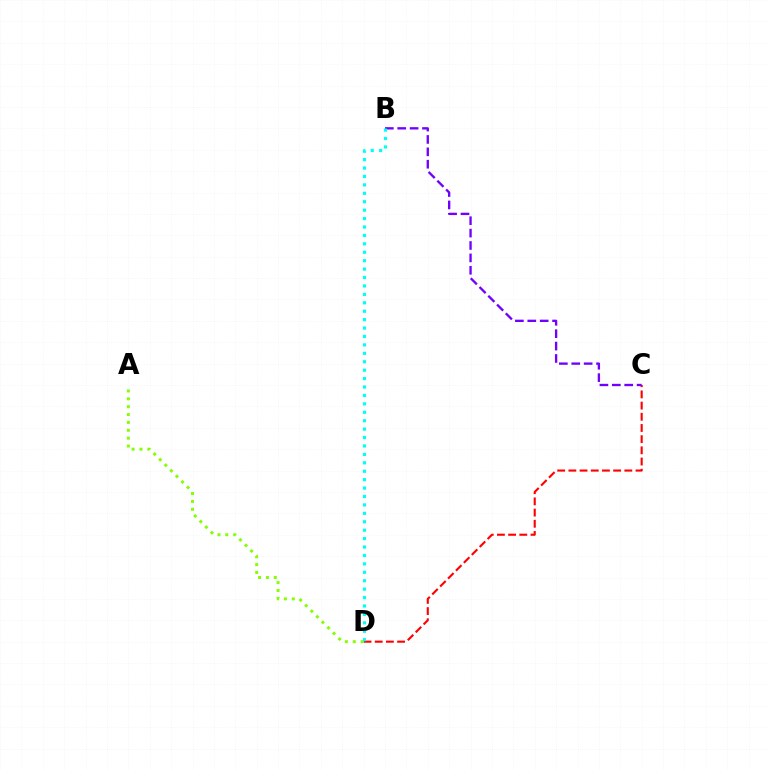{('C', 'D'): [{'color': '#ff0000', 'line_style': 'dashed', 'thickness': 1.52}], ('A', 'D'): [{'color': '#84ff00', 'line_style': 'dotted', 'thickness': 2.14}], ('B', 'C'): [{'color': '#7200ff', 'line_style': 'dashed', 'thickness': 1.68}], ('B', 'D'): [{'color': '#00fff6', 'line_style': 'dotted', 'thickness': 2.29}]}